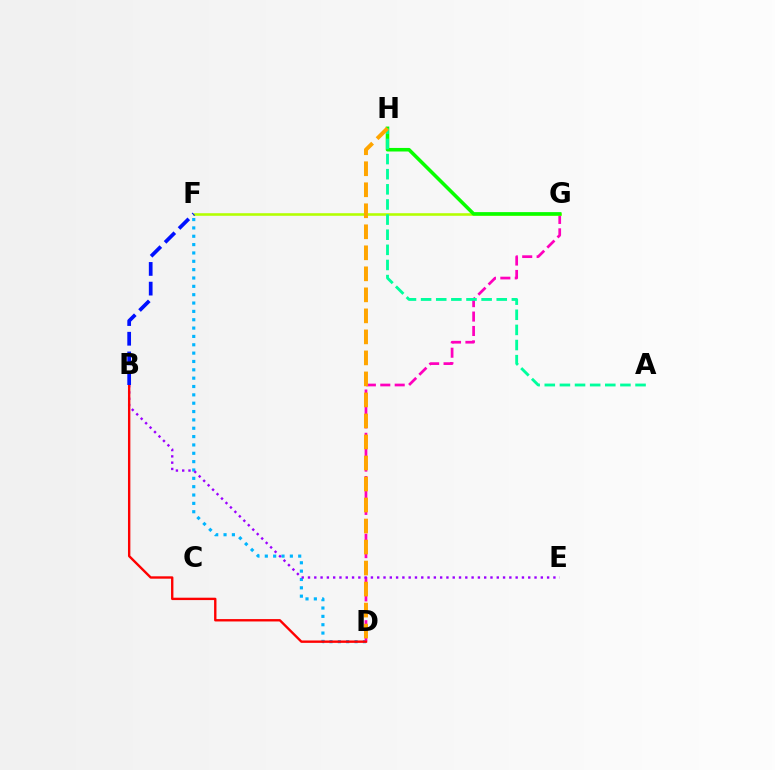{('D', 'F'): [{'color': '#00b5ff', 'line_style': 'dotted', 'thickness': 2.27}], ('D', 'G'): [{'color': '#ff00bd', 'line_style': 'dashed', 'thickness': 1.96}], ('F', 'G'): [{'color': '#b3ff00', 'line_style': 'solid', 'thickness': 1.85}], ('G', 'H'): [{'color': '#08ff00', 'line_style': 'solid', 'thickness': 2.56}], ('B', 'E'): [{'color': '#9b00ff', 'line_style': 'dotted', 'thickness': 1.71}], ('B', 'D'): [{'color': '#ff0000', 'line_style': 'solid', 'thickness': 1.71}], ('A', 'H'): [{'color': '#00ff9d', 'line_style': 'dashed', 'thickness': 2.06}], ('B', 'F'): [{'color': '#0010ff', 'line_style': 'dashed', 'thickness': 2.68}], ('D', 'H'): [{'color': '#ffa500', 'line_style': 'dashed', 'thickness': 2.86}]}